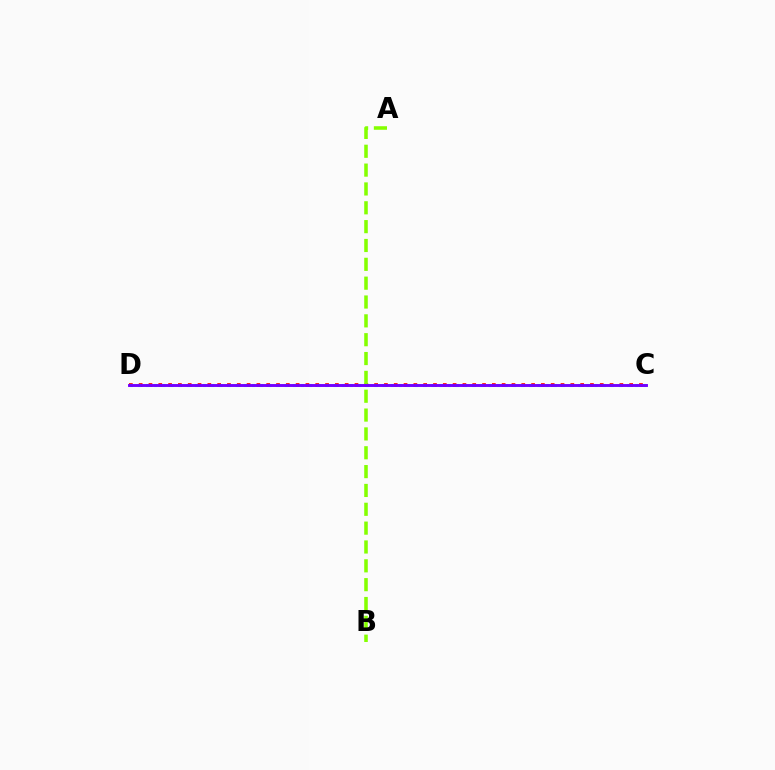{('C', 'D'): [{'color': '#ff0000', 'line_style': 'dotted', 'thickness': 2.67}, {'color': '#00fff6', 'line_style': 'dotted', 'thickness': 2.22}, {'color': '#7200ff', 'line_style': 'solid', 'thickness': 2.09}], ('A', 'B'): [{'color': '#84ff00', 'line_style': 'dashed', 'thickness': 2.56}]}